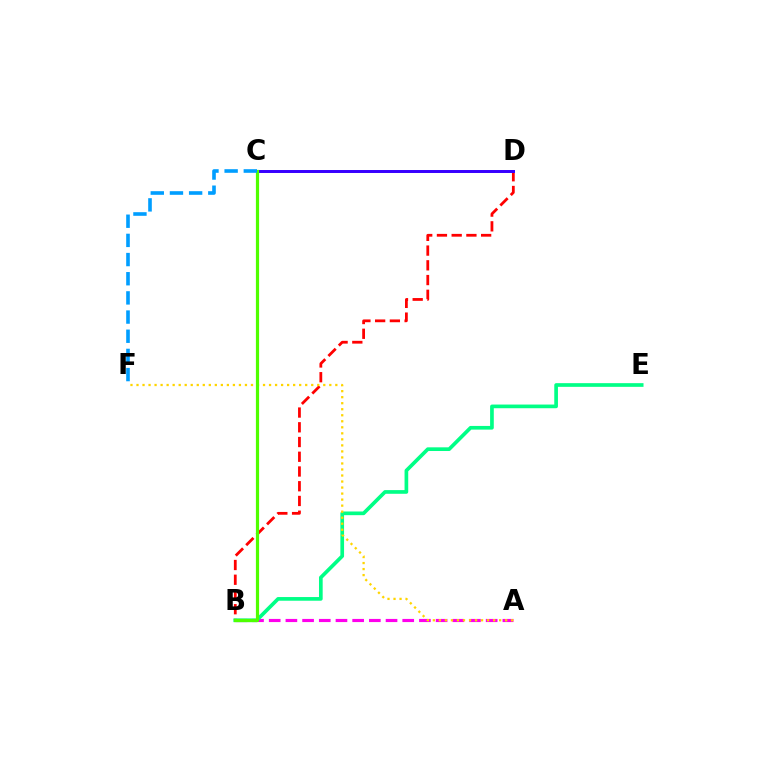{('A', 'B'): [{'color': '#ff00ed', 'line_style': 'dashed', 'thickness': 2.27}], ('B', 'D'): [{'color': '#ff0000', 'line_style': 'dashed', 'thickness': 2.0}], ('B', 'E'): [{'color': '#00ff86', 'line_style': 'solid', 'thickness': 2.65}], ('A', 'F'): [{'color': '#ffd500', 'line_style': 'dotted', 'thickness': 1.64}], ('C', 'D'): [{'color': '#3700ff', 'line_style': 'solid', 'thickness': 2.14}], ('B', 'C'): [{'color': '#4fff00', 'line_style': 'solid', 'thickness': 2.3}], ('C', 'F'): [{'color': '#009eff', 'line_style': 'dashed', 'thickness': 2.6}]}